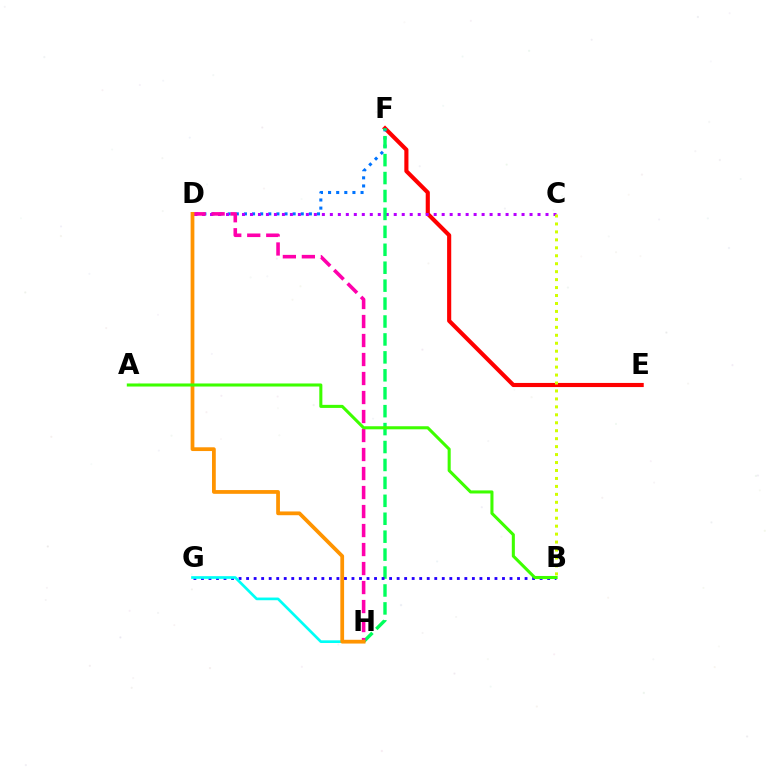{('E', 'F'): [{'color': '#ff0000', 'line_style': 'solid', 'thickness': 2.97}], ('D', 'F'): [{'color': '#0074ff', 'line_style': 'dotted', 'thickness': 2.21}], ('C', 'D'): [{'color': '#b900ff', 'line_style': 'dotted', 'thickness': 2.17}], ('F', 'H'): [{'color': '#00ff5c', 'line_style': 'dashed', 'thickness': 2.44}], ('D', 'H'): [{'color': '#ff00ac', 'line_style': 'dashed', 'thickness': 2.58}, {'color': '#ff9400', 'line_style': 'solid', 'thickness': 2.71}], ('B', 'G'): [{'color': '#2500ff', 'line_style': 'dotted', 'thickness': 2.04}], ('G', 'H'): [{'color': '#00fff6', 'line_style': 'solid', 'thickness': 1.93}], ('B', 'C'): [{'color': '#d1ff00', 'line_style': 'dotted', 'thickness': 2.16}], ('A', 'B'): [{'color': '#3dff00', 'line_style': 'solid', 'thickness': 2.21}]}